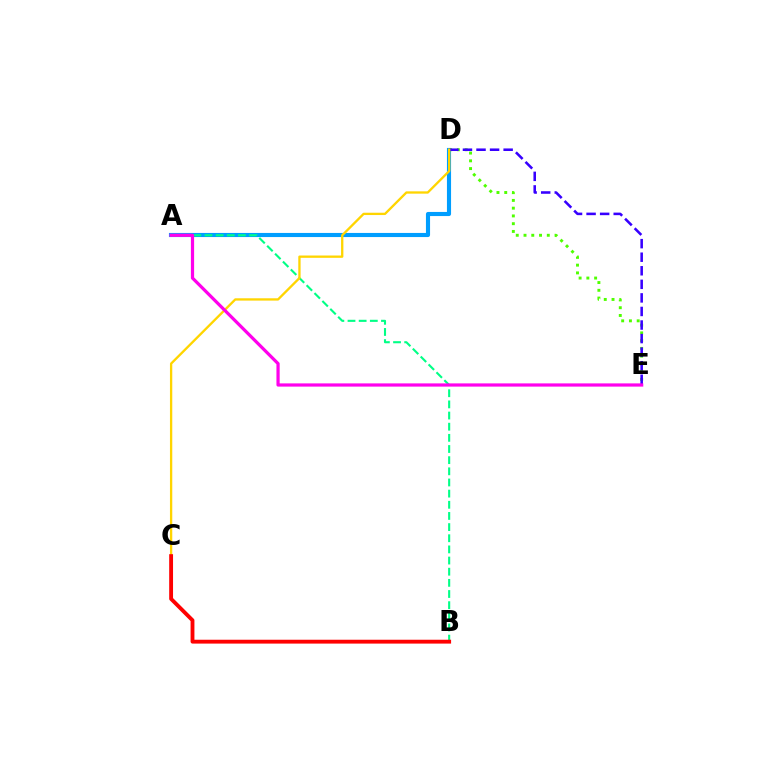{('A', 'D'): [{'color': '#009eff', 'line_style': 'solid', 'thickness': 2.97}], ('D', 'E'): [{'color': '#4fff00', 'line_style': 'dotted', 'thickness': 2.11}, {'color': '#3700ff', 'line_style': 'dashed', 'thickness': 1.84}], ('A', 'B'): [{'color': '#00ff86', 'line_style': 'dashed', 'thickness': 1.52}], ('C', 'D'): [{'color': '#ffd500', 'line_style': 'solid', 'thickness': 1.67}], ('B', 'C'): [{'color': '#ff0000', 'line_style': 'solid', 'thickness': 2.78}], ('A', 'E'): [{'color': '#ff00ed', 'line_style': 'solid', 'thickness': 2.32}]}